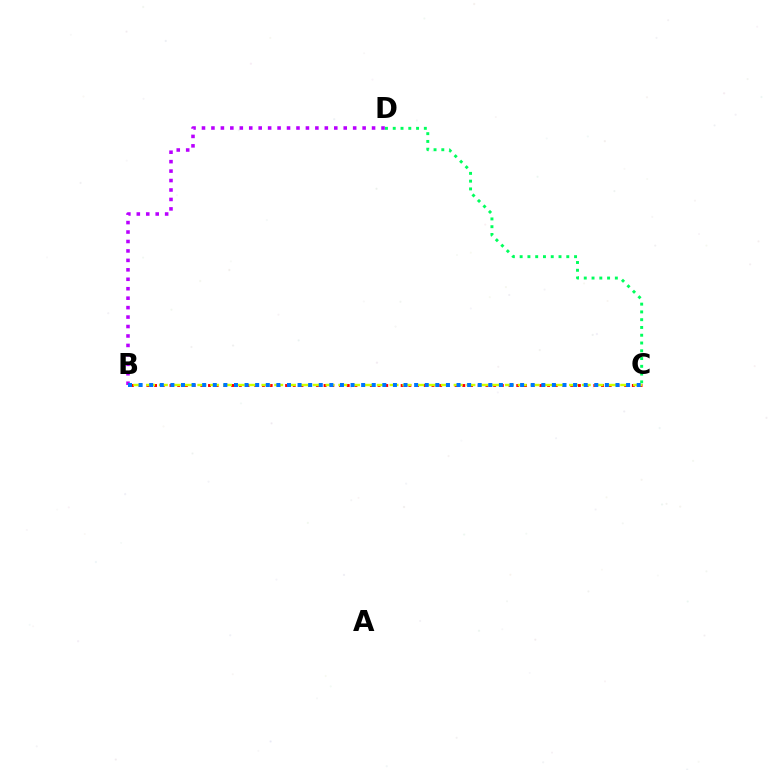{('B', 'C'): [{'color': '#ff0000', 'line_style': 'dotted', 'thickness': 2.09}, {'color': '#d1ff00', 'line_style': 'dashed', 'thickness': 1.74}, {'color': '#0074ff', 'line_style': 'dotted', 'thickness': 2.88}], ('B', 'D'): [{'color': '#b900ff', 'line_style': 'dotted', 'thickness': 2.57}], ('C', 'D'): [{'color': '#00ff5c', 'line_style': 'dotted', 'thickness': 2.11}]}